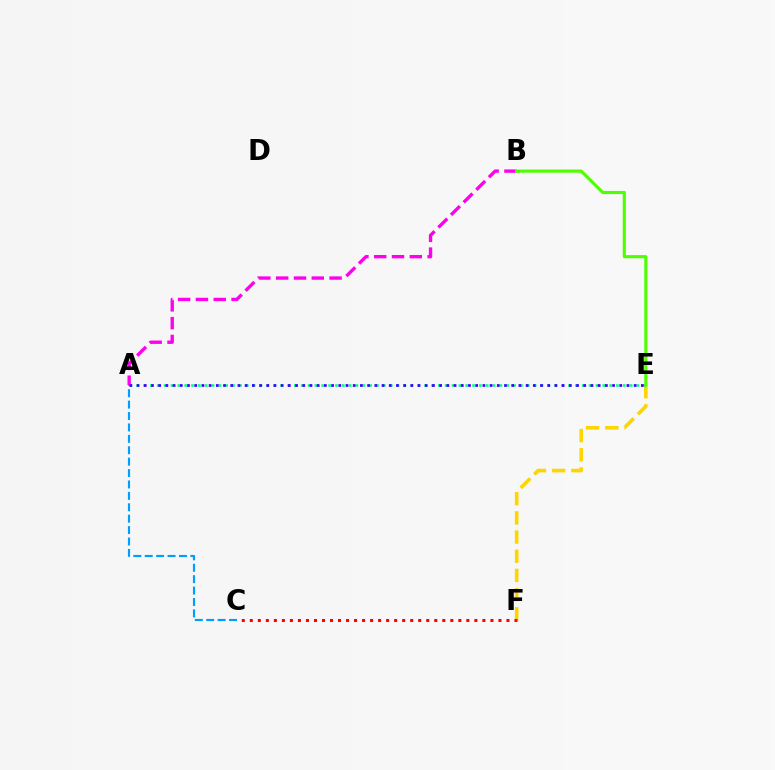{('E', 'F'): [{'color': '#ffd500', 'line_style': 'dashed', 'thickness': 2.61}], ('A', 'C'): [{'color': '#009eff', 'line_style': 'dashed', 'thickness': 1.55}], ('A', 'E'): [{'color': '#00ff86', 'line_style': 'dotted', 'thickness': 1.86}, {'color': '#3700ff', 'line_style': 'dotted', 'thickness': 1.96}], ('A', 'B'): [{'color': '#ff00ed', 'line_style': 'dashed', 'thickness': 2.42}], ('C', 'F'): [{'color': '#ff0000', 'line_style': 'dotted', 'thickness': 2.18}], ('B', 'E'): [{'color': '#4fff00', 'line_style': 'solid', 'thickness': 2.26}]}